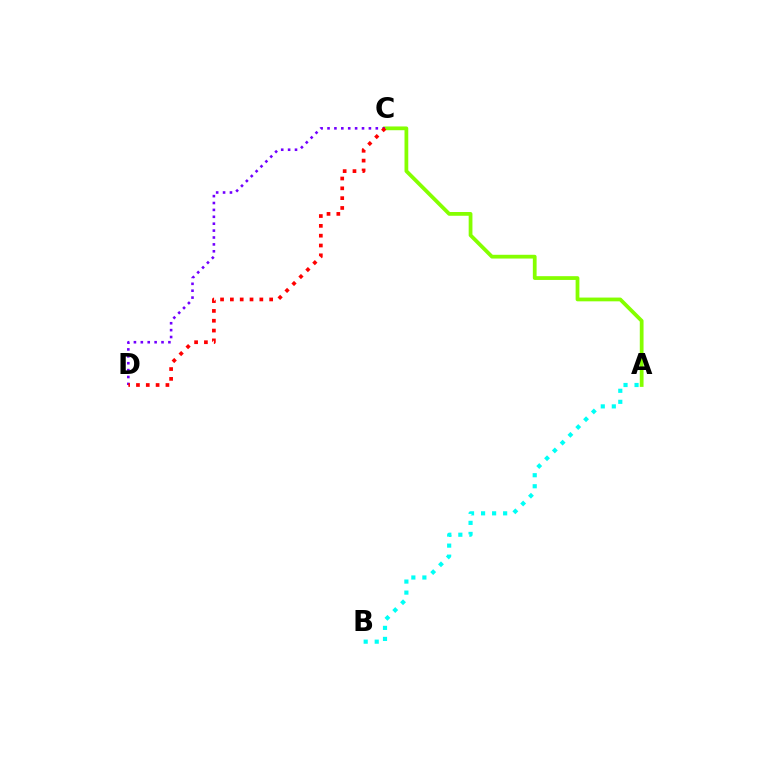{('A', 'C'): [{'color': '#84ff00', 'line_style': 'solid', 'thickness': 2.71}], ('A', 'B'): [{'color': '#00fff6', 'line_style': 'dotted', 'thickness': 3.0}], ('C', 'D'): [{'color': '#7200ff', 'line_style': 'dotted', 'thickness': 1.87}, {'color': '#ff0000', 'line_style': 'dotted', 'thickness': 2.67}]}